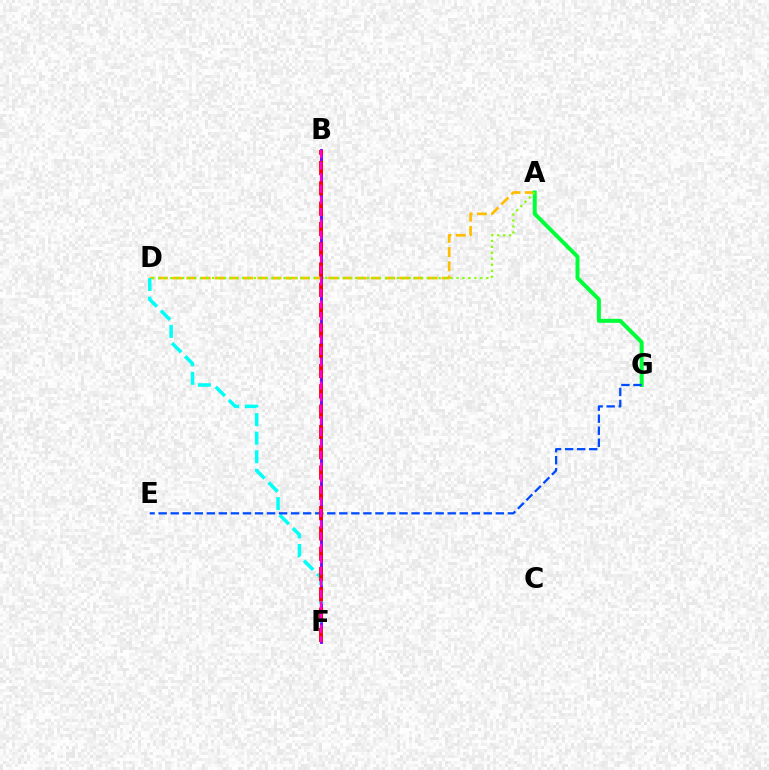{('A', 'D'): [{'color': '#ffbd00', 'line_style': 'dashed', 'thickness': 1.93}, {'color': '#84ff00', 'line_style': 'dotted', 'thickness': 1.62}], ('A', 'G'): [{'color': '#00ff39', 'line_style': 'solid', 'thickness': 2.86}], ('B', 'F'): [{'color': '#7200ff', 'line_style': 'solid', 'thickness': 2.03}, {'color': '#ff0000', 'line_style': 'dashed', 'thickness': 2.76}, {'color': '#ff00cf', 'line_style': 'dashed', 'thickness': 1.57}], ('D', 'F'): [{'color': '#00fff6', 'line_style': 'dashed', 'thickness': 2.52}], ('E', 'G'): [{'color': '#004bff', 'line_style': 'dashed', 'thickness': 1.64}]}